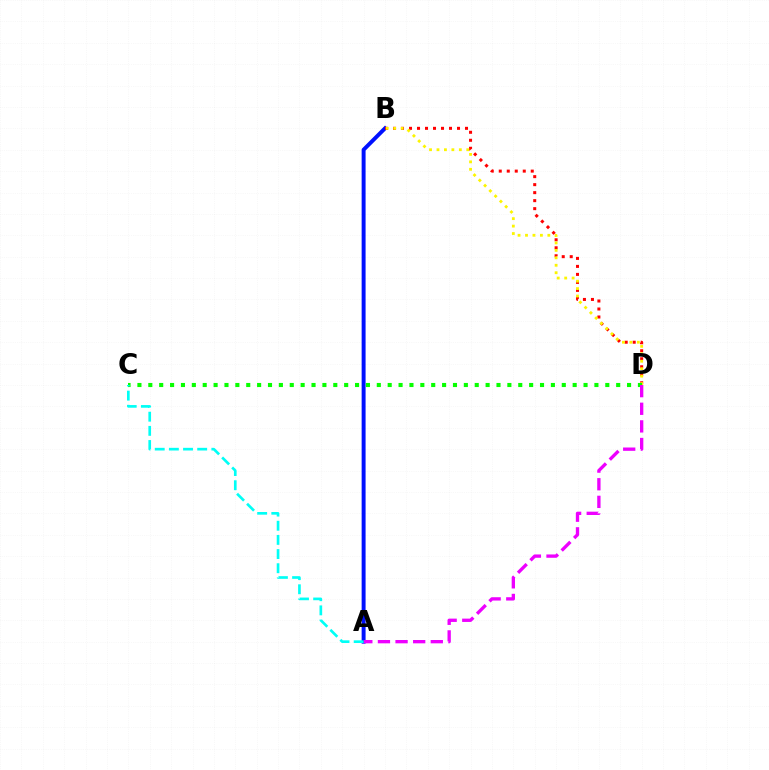{('A', 'B'): [{'color': '#0010ff', 'line_style': 'solid', 'thickness': 2.84}], ('B', 'D'): [{'color': '#ff0000', 'line_style': 'dotted', 'thickness': 2.17}, {'color': '#fcf500', 'line_style': 'dotted', 'thickness': 2.02}], ('C', 'D'): [{'color': '#08ff00', 'line_style': 'dotted', 'thickness': 2.96}], ('A', 'D'): [{'color': '#ee00ff', 'line_style': 'dashed', 'thickness': 2.39}], ('A', 'C'): [{'color': '#00fff6', 'line_style': 'dashed', 'thickness': 1.92}]}